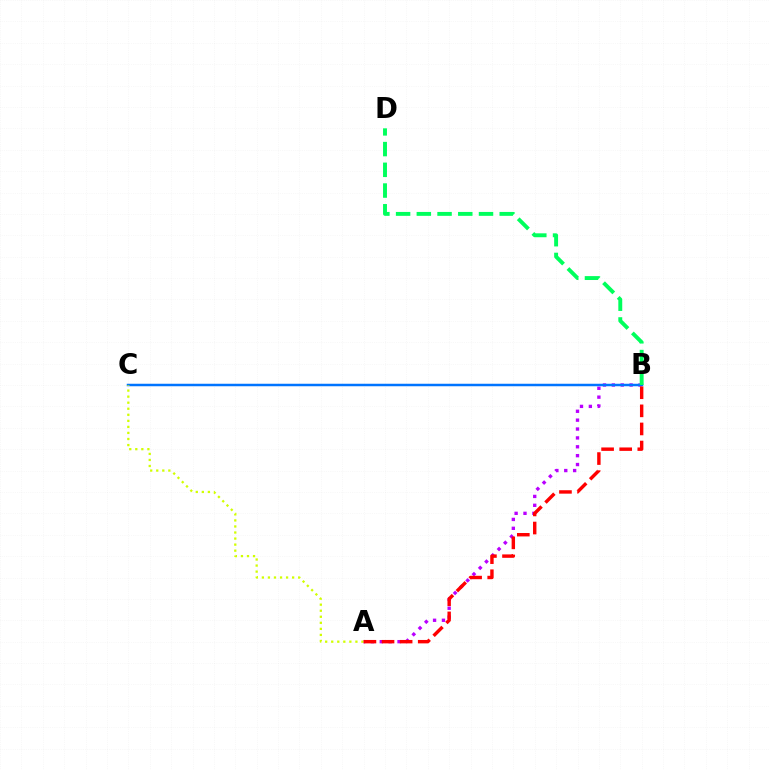{('A', 'B'): [{'color': '#b900ff', 'line_style': 'dotted', 'thickness': 2.41}, {'color': '#ff0000', 'line_style': 'dashed', 'thickness': 2.46}], ('B', 'C'): [{'color': '#0074ff', 'line_style': 'solid', 'thickness': 1.8}], ('A', 'C'): [{'color': '#d1ff00', 'line_style': 'dotted', 'thickness': 1.64}], ('B', 'D'): [{'color': '#00ff5c', 'line_style': 'dashed', 'thickness': 2.82}]}